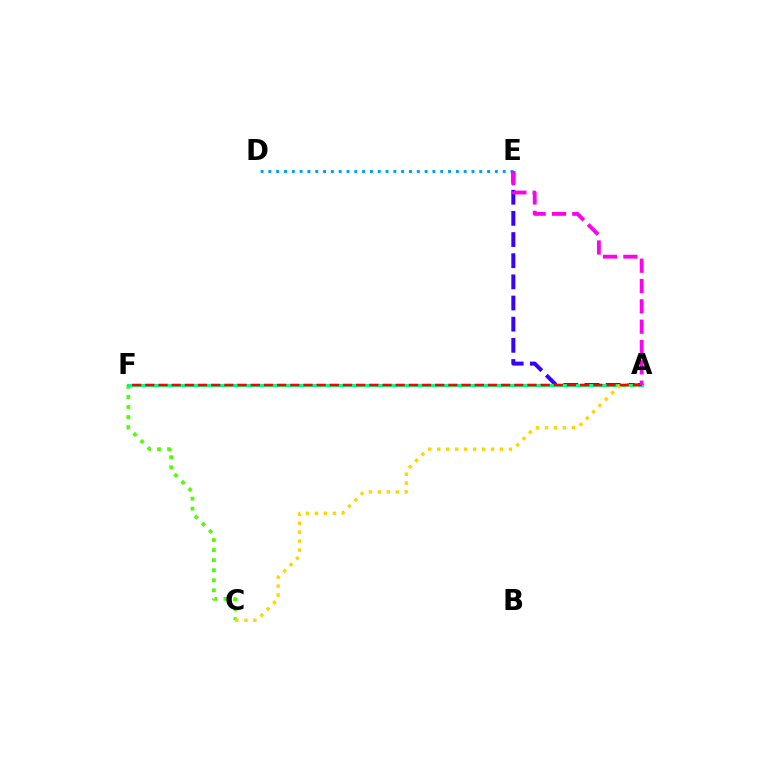{('D', 'E'): [{'color': '#009eff', 'line_style': 'dotted', 'thickness': 2.12}], ('C', 'F'): [{'color': '#4fff00', 'line_style': 'dotted', 'thickness': 2.73}], ('A', 'E'): [{'color': '#3700ff', 'line_style': 'dashed', 'thickness': 2.87}, {'color': '#ff00ed', 'line_style': 'dashed', 'thickness': 2.76}], ('A', 'F'): [{'color': '#00ff86', 'line_style': 'solid', 'thickness': 2.3}, {'color': '#ff0000', 'line_style': 'dashed', 'thickness': 1.79}], ('A', 'C'): [{'color': '#ffd500', 'line_style': 'dotted', 'thickness': 2.44}]}